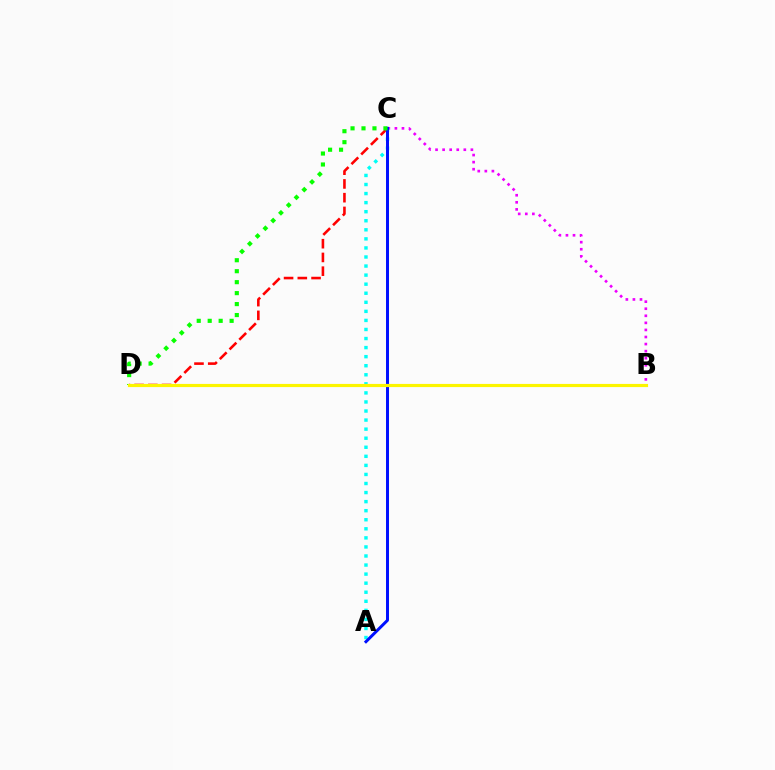{('C', 'D'): [{'color': '#ff0000', 'line_style': 'dashed', 'thickness': 1.87}, {'color': '#08ff00', 'line_style': 'dotted', 'thickness': 2.98}], ('B', 'C'): [{'color': '#ee00ff', 'line_style': 'dotted', 'thickness': 1.92}], ('A', 'C'): [{'color': '#00fff6', 'line_style': 'dotted', 'thickness': 2.46}, {'color': '#0010ff', 'line_style': 'solid', 'thickness': 2.14}], ('B', 'D'): [{'color': '#fcf500', 'line_style': 'solid', 'thickness': 2.28}]}